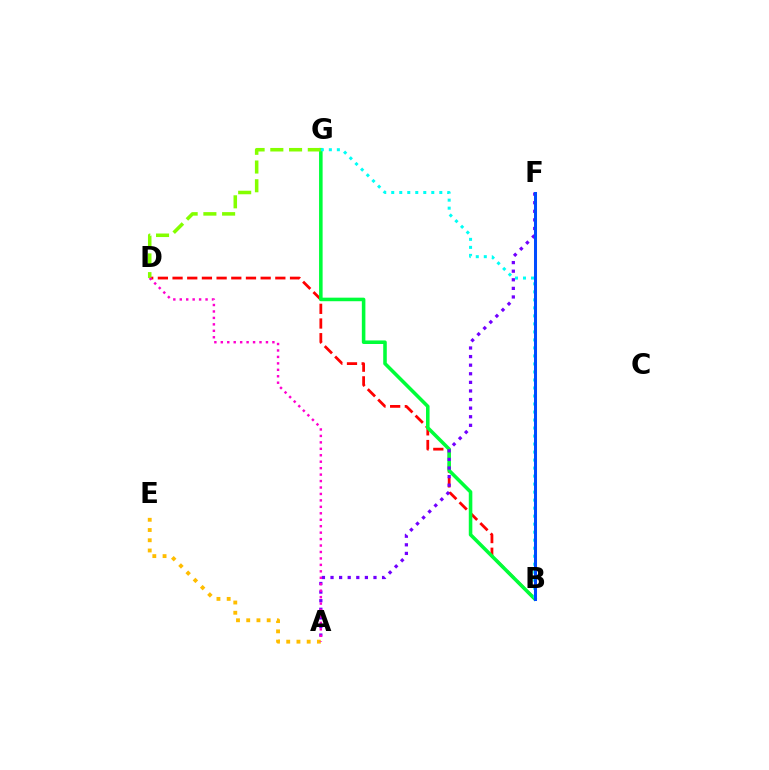{('B', 'D'): [{'color': '#ff0000', 'line_style': 'dashed', 'thickness': 1.99}], ('B', 'G'): [{'color': '#00ff39', 'line_style': 'solid', 'thickness': 2.56}, {'color': '#00fff6', 'line_style': 'dotted', 'thickness': 2.18}], ('D', 'G'): [{'color': '#84ff00', 'line_style': 'dashed', 'thickness': 2.54}], ('A', 'F'): [{'color': '#7200ff', 'line_style': 'dotted', 'thickness': 2.33}], ('A', 'E'): [{'color': '#ffbd00', 'line_style': 'dotted', 'thickness': 2.78}], ('B', 'F'): [{'color': '#004bff', 'line_style': 'solid', 'thickness': 2.17}], ('A', 'D'): [{'color': '#ff00cf', 'line_style': 'dotted', 'thickness': 1.75}]}